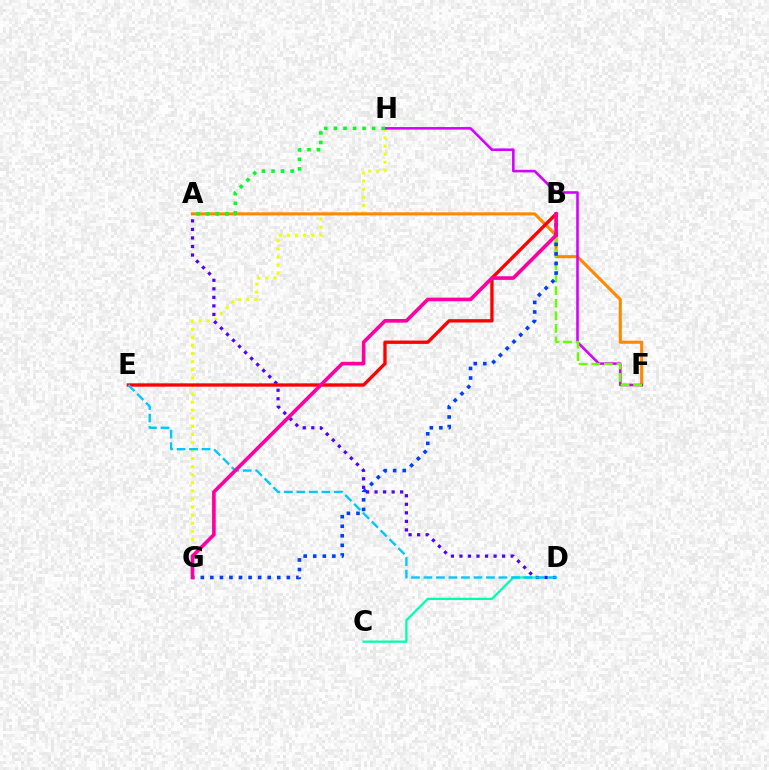{('C', 'D'): [{'color': '#00ffaf', 'line_style': 'solid', 'thickness': 1.64}], ('G', 'H'): [{'color': '#eeff00', 'line_style': 'dotted', 'thickness': 2.19}], ('A', 'F'): [{'color': '#ff8800', 'line_style': 'solid', 'thickness': 2.23}], ('F', 'H'): [{'color': '#d600ff', 'line_style': 'solid', 'thickness': 1.85}], ('A', 'D'): [{'color': '#4f00ff', 'line_style': 'dotted', 'thickness': 2.32}], ('B', 'F'): [{'color': '#66ff00', 'line_style': 'dashed', 'thickness': 1.71}], ('B', 'G'): [{'color': '#003fff', 'line_style': 'dotted', 'thickness': 2.6}, {'color': '#ff00a0', 'line_style': 'solid', 'thickness': 2.62}], ('B', 'E'): [{'color': '#ff0000', 'line_style': 'solid', 'thickness': 2.4}], ('D', 'E'): [{'color': '#00c7ff', 'line_style': 'dashed', 'thickness': 1.7}], ('A', 'H'): [{'color': '#00ff27', 'line_style': 'dotted', 'thickness': 2.6}]}